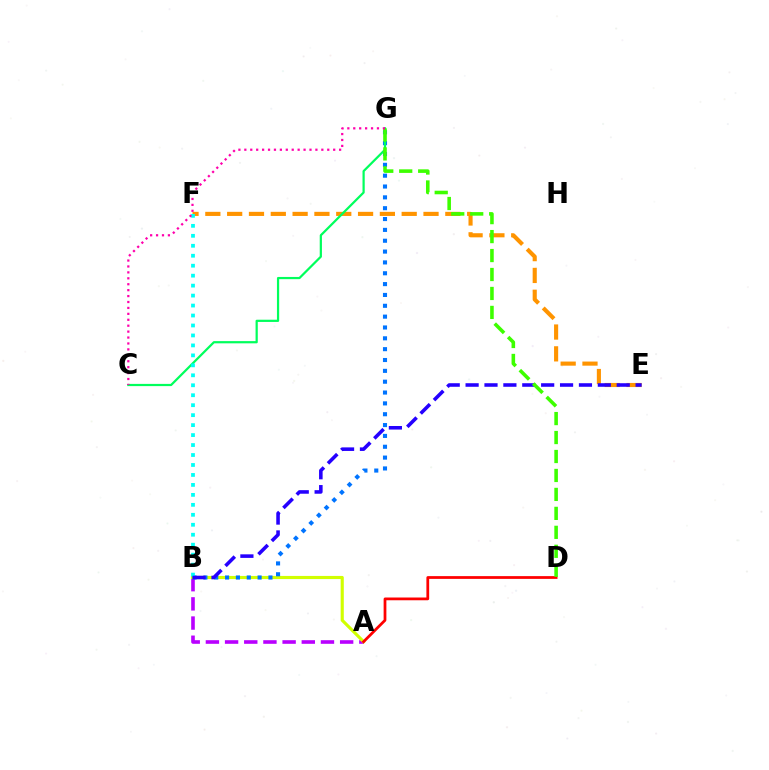{('A', 'B'): [{'color': '#b900ff', 'line_style': 'dashed', 'thickness': 2.61}, {'color': '#d1ff00', 'line_style': 'solid', 'thickness': 2.26}], ('E', 'F'): [{'color': '#ff9400', 'line_style': 'dashed', 'thickness': 2.96}], ('B', 'G'): [{'color': '#0074ff', 'line_style': 'dotted', 'thickness': 2.95}], ('C', 'G'): [{'color': '#00ff5c', 'line_style': 'solid', 'thickness': 1.6}, {'color': '#ff00ac', 'line_style': 'dotted', 'thickness': 1.61}], ('B', 'F'): [{'color': '#00fff6', 'line_style': 'dotted', 'thickness': 2.71}], ('B', 'E'): [{'color': '#2500ff', 'line_style': 'dashed', 'thickness': 2.57}], ('A', 'D'): [{'color': '#ff0000', 'line_style': 'solid', 'thickness': 1.99}], ('D', 'G'): [{'color': '#3dff00', 'line_style': 'dashed', 'thickness': 2.58}]}